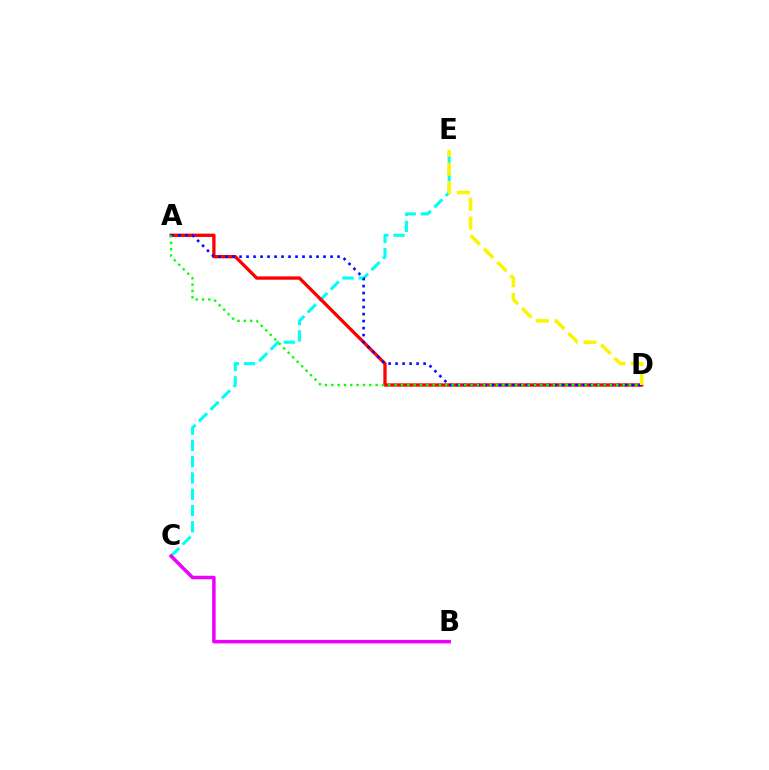{('C', 'E'): [{'color': '#00fff6', 'line_style': 'dashed', 'thickness': 2.21}], ('A', 'D'): [{'color': '#ff0000', 'line_style': 'solid', 'thickness': 2.38}, {'color': '#0010ff', 'line_style': 'dotted', 'thickness': 1.9}, {'color': '#08ff00', 'line_style': 'dotted', 'thickness': 1.72}], ('D', 'E'): [{'color': '#fcf500', 'line_style': 'dashed', 'thickness': 2.56}], ('B', 'C'): [{'color': '#ee00ff', 'line_style': 'solid', 'thickness': 2.53}]}